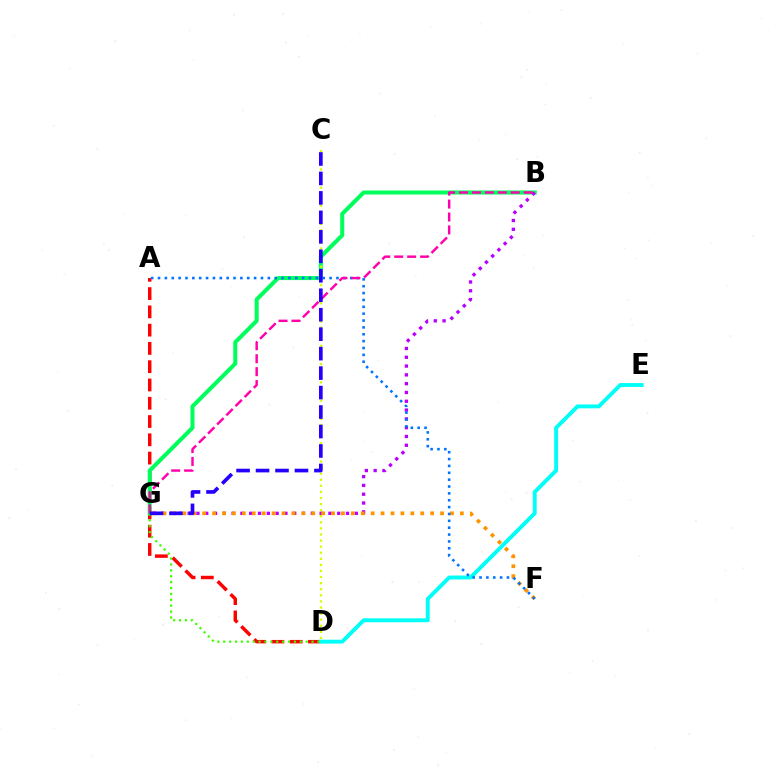{('A', 'D'): [{'color': '#ff0000', 'line_style': 'dashed', 'thickness': 2.48}], ('D', 'E'): [{'color': '#00fff6', 'line_style': 'solid', 'thickness': 2.8}], ('B', 'G'): [{'color': '#00ff5c', 'line_style': 'solid', 'thickness': 2.91}, {'color': '#b900ff', 'line_style': 'dotted', 'thickness': 2.39}, {'color': '#ff00ac', 'line_style': 'dashed', 'thickness': 1.76}], ('D', 'G'): [{'color': '#3dff00', 'line_style': 'dotted', 'thickness': 1.6}], ('C', 'D'): [{'color': '#d1ff00', 'line_style': 'dotted', 'thickness': 1.65}], ('F', 'G'): [{'color': '#ff9400', 'line_style': 'dotted', 'thickness': 2.69}], ('A', 'F'): [{'color': '#0074ff', 'line_style': 'dotted', 'thickness': 1.86}], ('C', 'G'): [{'color': '#2500ff', 'line_style': 'dashed', 'thickness': 2.64}]}